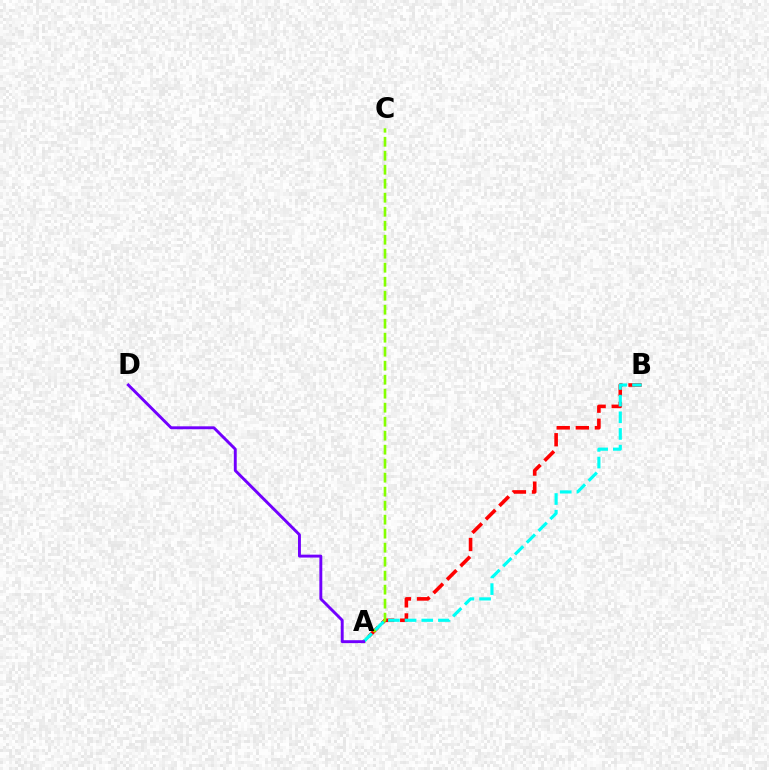{('A', 'B'): [{'color': '#ff0000', 'line_style': 'dashed', 'thickness': 2.59}, {'color': '#00fff6', 'line_style': 'dashed', 'thickness': 2.26}], ('A', 'C'): [{'color': '#84ff00', 'line_style': 'dashed', 'thickness': 1.9}], ('A', 'D'): [{'color': '#7200ff', 'line_style': 'solid', 'thickness': 2.09}]}